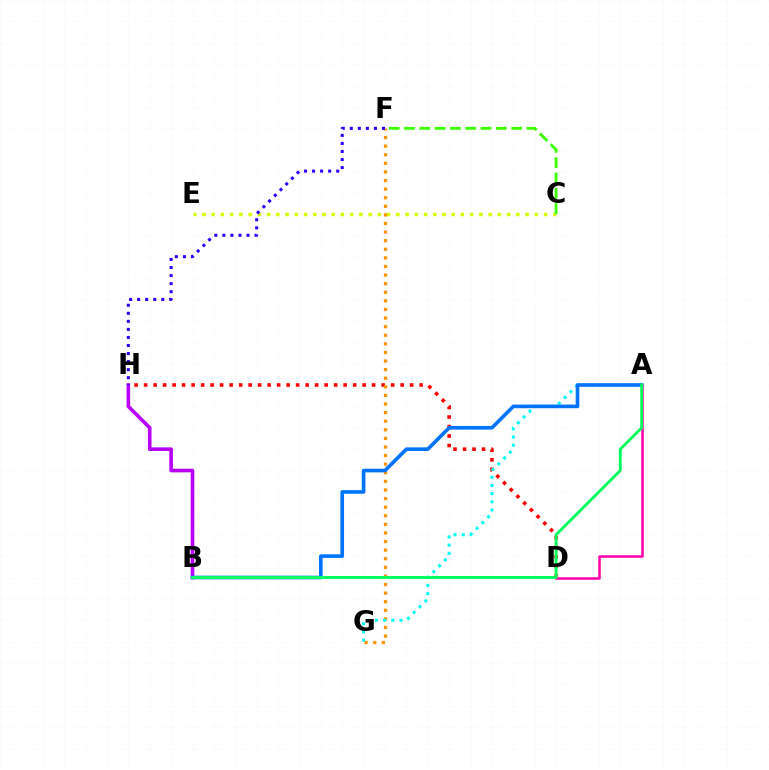{('D', 'H'): [{'color': '#ff0000', 'line_style': 'dotted', 'thickness': 2.58}], ('C', 'E'): [{'color': '#d1ff00', 'line_style': 'dotted', 'thickness': 2.51}], ('C', 'F'): [{'color': '#3dff00', 'line_style': 'dashed', 'thickness': 2.08}], ('F', 'G'): [{'color': '#ff9400', 'line_style': 'dotted', 'thickness': 2.34}], ('B', 'H'): [{'color': '#b900ff', 'line_style': 'solid', 'thickness': 2.6}], ('A', 'G'): [{'color': '#00fff6', 'line_style': 'dotted', 'thickness': 2.22}], ('A', 'D'): [{'color': '#ff00ac', 'line_style': 'solid', 'thickness': 1.82}], ('A', 'B'): [{'color': '#0074ff', 'line_style': 'solid', 'thickness': 2.62}, {'color': '#00ff5c', 'line_style': 'solid', 'thickness': 2.08}], ('F', 'H'): [{'color': '#2500ff', 'line_style': 'dotted', 'thickness': 2.19}]}